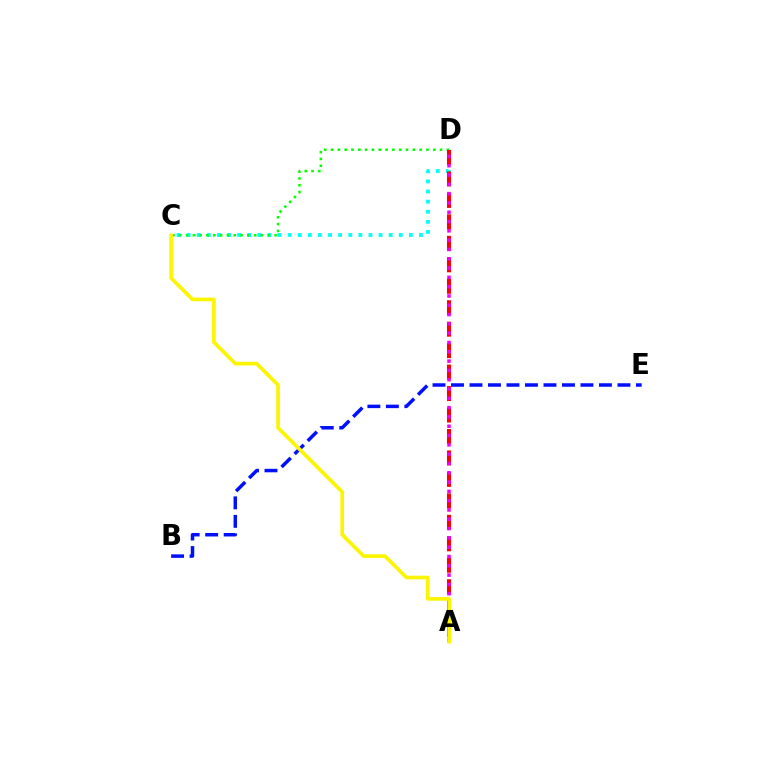{('C', 'D'): [{'color': '#00fff6', 'line_style': 'dotted', 'thickness': 2.74}, {'color': '#08ff00', 'line_style': 'dotted', 'thickness': 1.85}], ('A', 'D'): [{'color': '#ff0000', 'line_style': 'dashed', 'thickness': 2.92}, {'color': '#ee00ff', 'line_style': 'dotted', 'thickness': 2.53}], ('B', 'E'): [{'color': '#0010ff', 'line_style': 'dashed', 'thickness': 2.51}], ('A', 'C'): [{'color': '#fcf500', 'line_style': 'solid', 'thickness': 2.64}]}